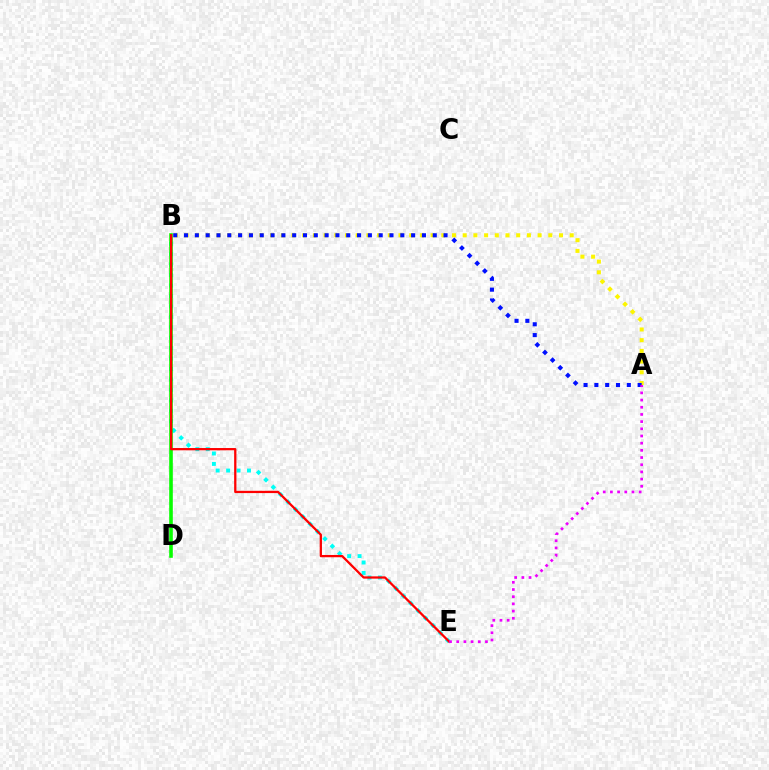{('A', 'B'): [{'color': '#fcf500', 'line_style': 'dotted', 'thickness': 2.91}, {'color': '#0010ff', 'line_style': 'dotted', 'thickness': 2.94}], ('B', 'E'): [{'color': '#00fff6', 'line_style': 'dotted', 'thickness': 2.83}, {'color': '#ff0000', 'line_style': 'solid', 'thickness': 1.64}], ('B', 'D'): [{'color': '#08ff00', 'line_style': 'solid', 'thickness': 2.6}], ('A', 'E'): [{'color': '#ee00ff', 'line_style': 'dotted', 'thickness': 1.95}]}